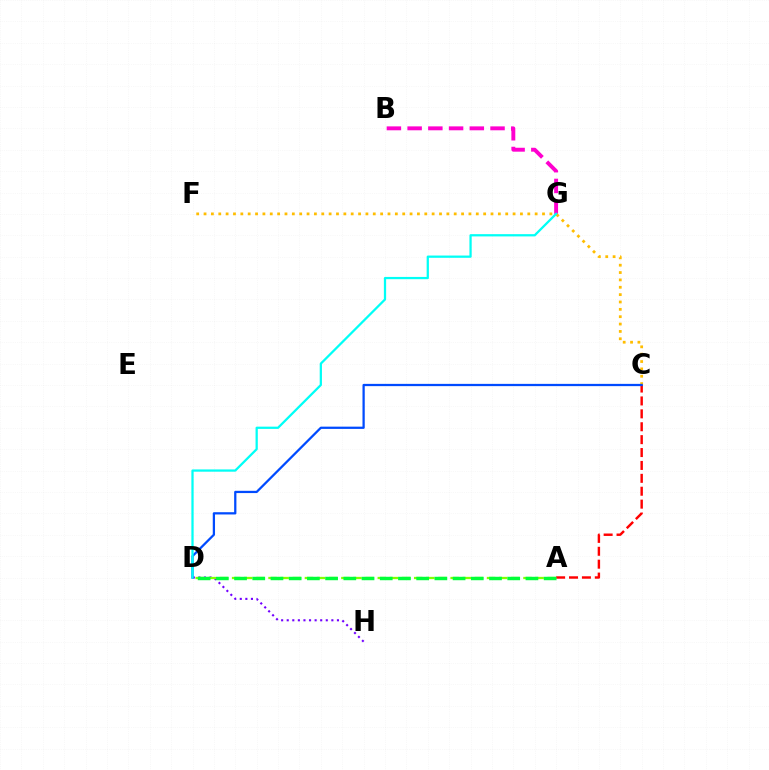{('B', 'G'): [{'color': '#ff00cf', 'line_style': 'dashed', 'thickness': 2.82}], ('A', 'C'): [{'color': '#ff0000', 'line_style': 'dashed', 'thickness': 1.75}], ('D', 'H'): [{'color': '#7200ff', 'line_style': 'dotted', 'thickness': 1.52}], ('C', 'F'): [{'color': '#ffbd00', 'line_style': 'dotted', 'thickness': 2.0}], ('C', 'D'): [{'color': '#004bff', 'line_style': 'solid', 'thickness': 1.63}], ('D', 'G'): [{'color': '#00fff6', 'line_style': 'solid', 'thickness': 1.63}], ('A', 'D'): [{'color': '#84ff00', 'line_style': 'dashed', 'thickness': 1.65}, {'color': '#00ff39', 'line_style': 'dashed', 'thickness': 2.47}]}